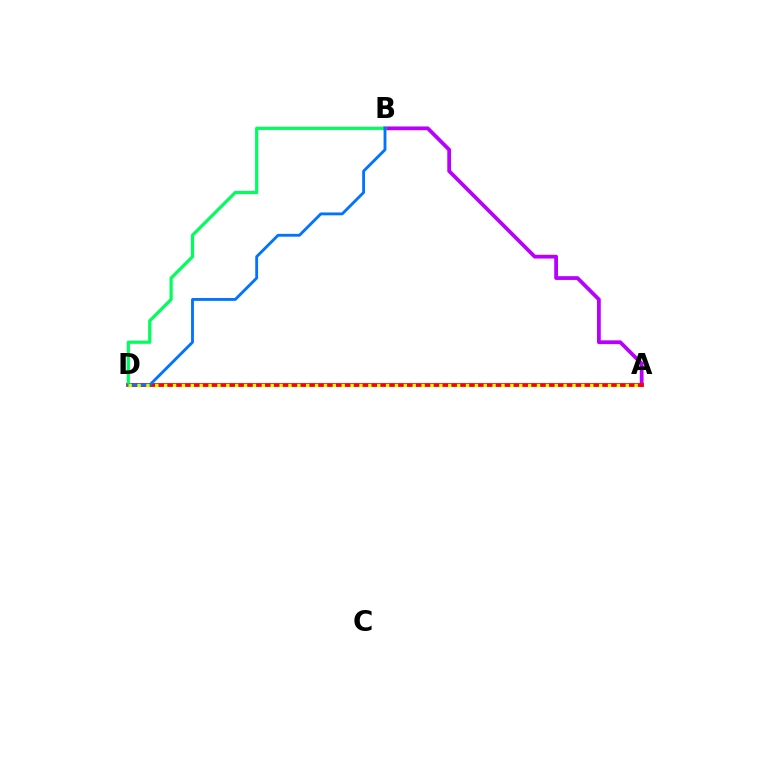{('A', 'B'): [{'color': '#b900ff', 'line_style': 'solid', 'thickness': 2.71}], ('A', 'D'): [{'color': '#ff0000', 'line_style': 'solid', 'thickness': 2.74}, {'color': '#d1ff00', 'line_style': 'dotted', 'thickness': 2.41}], ('B', 'D'): [{'color': '#00ff5c', 'line_style': 'solid', 'thickness': 2.31}, {'color': '#0074ff', 'line_style': 'solid', 'thickness': 2.05}]}